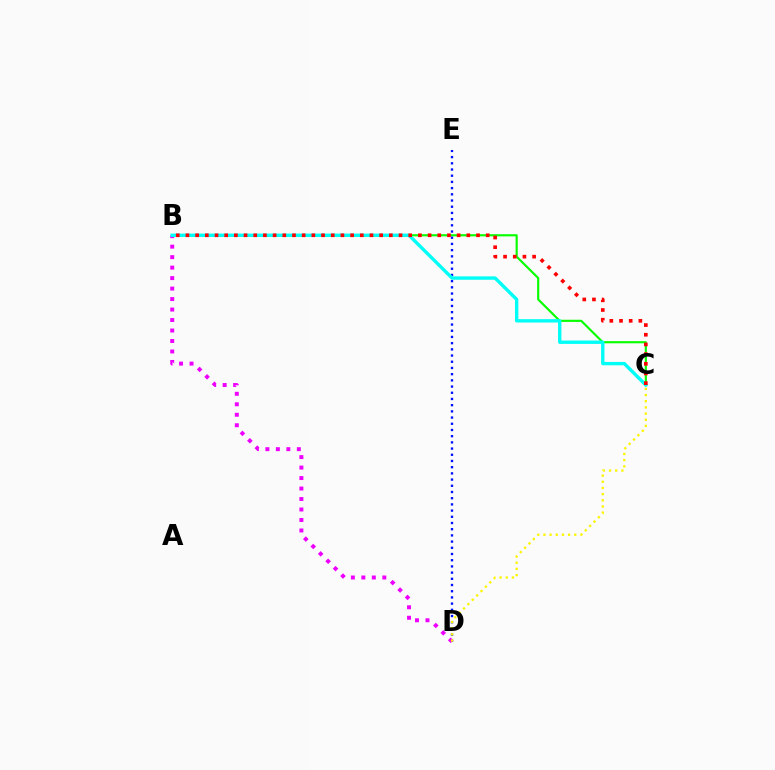{('B', 'C'): [{'color': '#08ff00', 'line_style': 'solid', 'thickness': 1.55}, {'color': '#00fff6', 'line_style': 'solid', 'thickness': 2.42}, {'color': '#ff0000', 'line_style': 'dotted', 'thickness': 2.63}], ('D', 'E'): [{'color': '#0010ff', 'line_style': 'dotted', 'thickness': 1.68}], ('B', 'D'): [{'color': '#ee00ff', 'line_style': 'dotted', 'thickness': 2.85}], ('C', 'D'): [{'color': '#fcf500', 'line_style': 'dotted', 'thickness': 1.68}]}